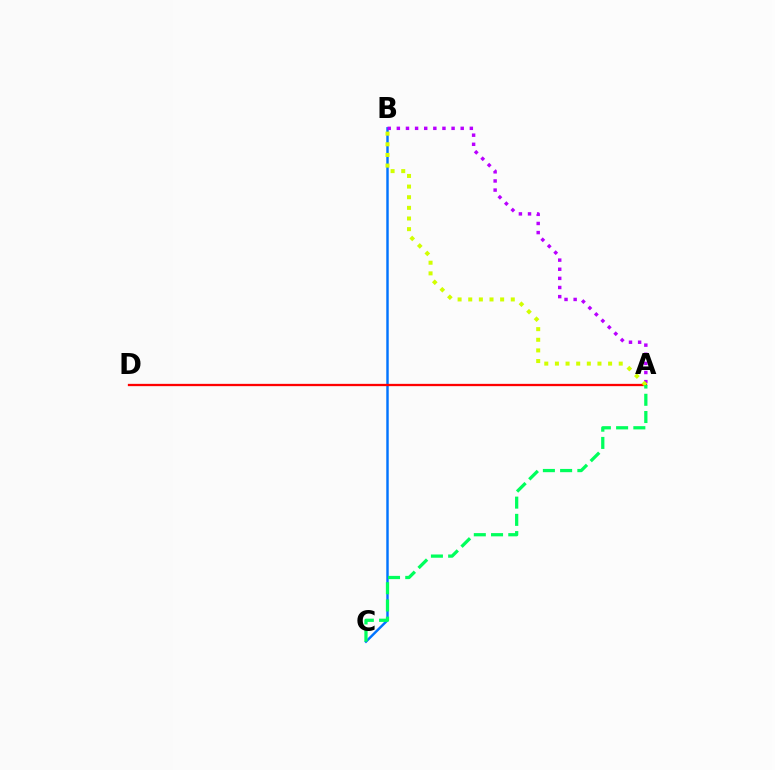{('B', 'C'): [{'color': '#0074ff', 'line_style': 'solid', 'thickness': 1.75}], ('A', 'D'): [{'color': '#ff0000', 'line_style': 'solid', 'thickness': 1.65}], ('A', 'B'): [{'color': '#b900ff', 'line_style': 'dotted', 'thickness': 2.48}, {'color': '#d1ff00', 'line_style': 'dotted', 'thickness': 2.89}], ('A', 'C'): [{'color': '#00ff5c', 'line_style': 'dashed', 'thickness': 2.34}]}